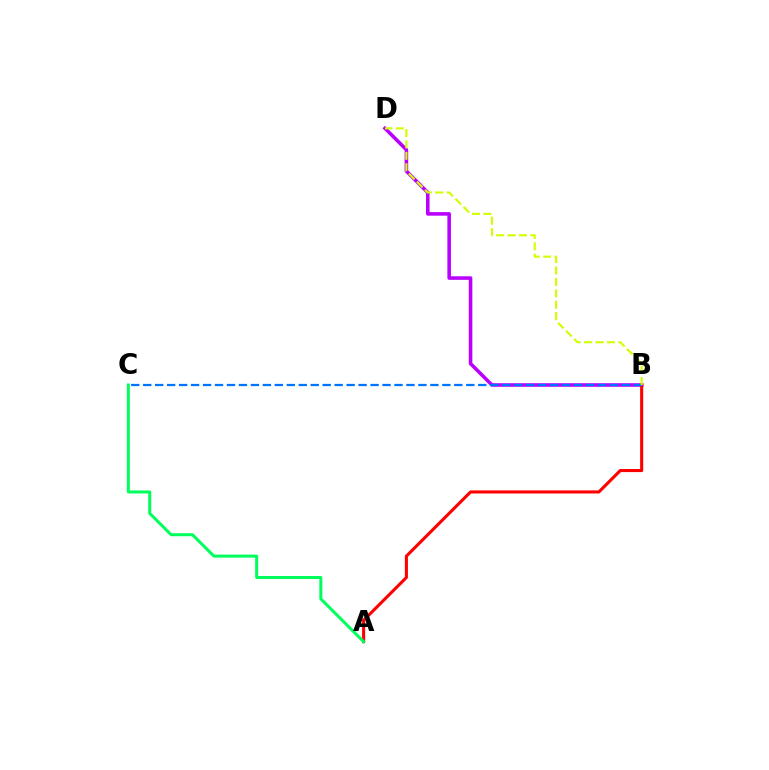{('B', 'D'): [{'color': '#b900ff', 'line_style': 'solid', 'thickness': 2.57}, {'color': '#d1ff00', 'line_style': 'dashed', 'thickness': 1.55}], ('A', 'B'): [{'color': '#ff0000', 'line_style': 'solid', 'thickness': 2.22}], ('B', 'C'): [{'color': '#0074ff', 'line_style': 'dashed', 'thickness': 1.63}], ('A', 'C'): [{'color': '#00ff5c', 'line_style': 'solid', 'thickness': 2.17}]}